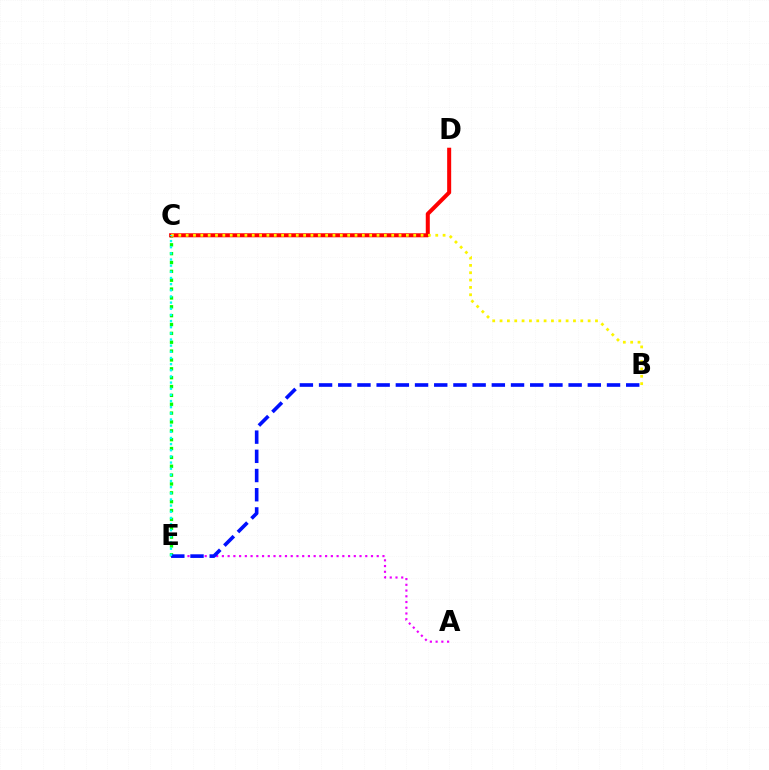{('C', 'E'): [{'color': '#08ff00', 'line_style': 'dotted', 'thickness': 2.41}, {'color': '#00fff6', 'line_style': 'dotted', 'thickness': 1.67}], ('C', 'D'): [{'color': '#ff0000', 'line_style': 'solid', 'thickness': 2.89}], ('A', 'E'): [{'color': '#ee00ff', 'line_style': 'dotted', 'thickness': 1.56}], ('B', 'E'): [{'color': '#0010ff', 'line_style': 'dashed', 'thickness': 2.61}], ('B', 'C'): [{'color': '#fcf500', 'line_style': 'dotted', 'thickness': 1.99}]}